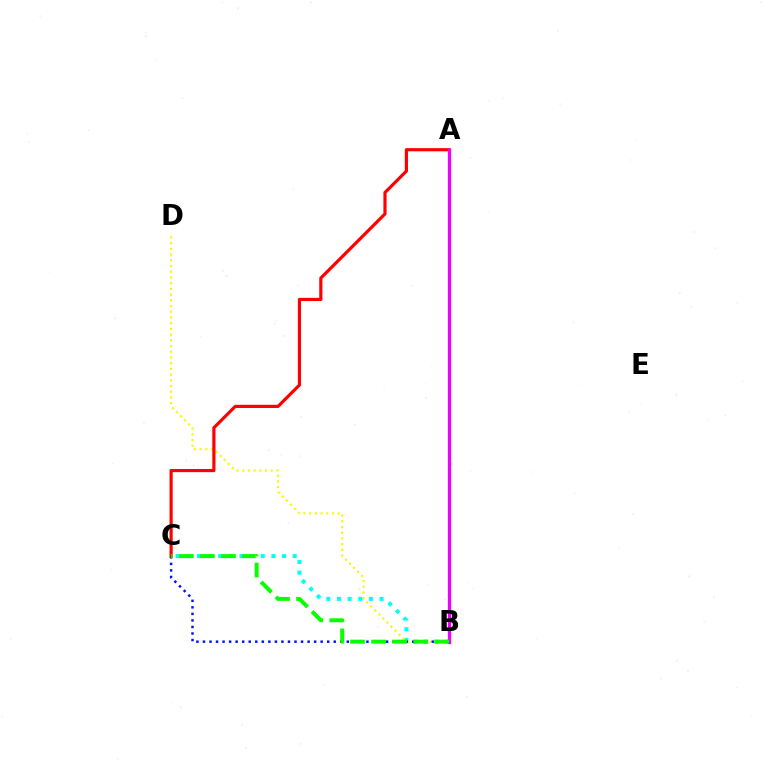{('B', 'C'): [{'color': '#00fff6', 'line_style': 'dotted', 'thickness': 2.89}, {'color': '#0010ff', 'line_style': 'dotted', 'thickness': 1.78}, {'color': '#08ff00', 'line_style': 'dashed', 'thickness': 2.86}], ('B', 'D'): [{'color': '#fcf500', 'line_style': 'dotted', 'thickness': 1.55}], ('A', 'C'): [{'color': '#ff0000', 'line_style': 'solid', 'thickness': 2.29}], ('A', 'B'): [{'color': '#ee00ff', 'line_style': 'solid', 'thickness': 2.37}]}